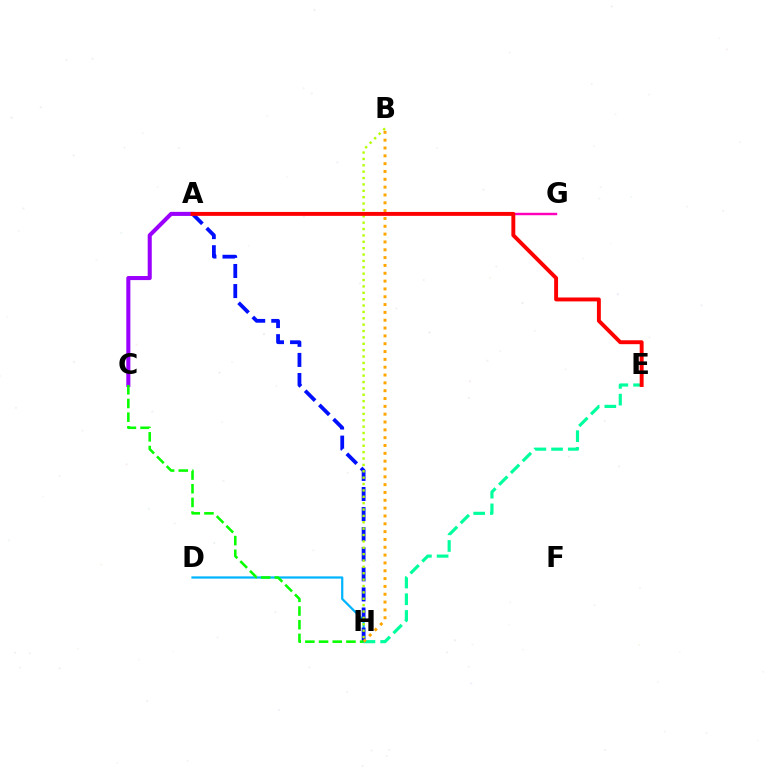{('E', 'H'): [{'color': '#00ff9d', 'line_style': 'dashed', 'thickness': 2.27}], ('D', 'H'): [{'color': '#00b5ff', 'line_style': 'solid', 'thickness': 1.61}], ('A', 'G'): [{'color': '#ff00bd', 'line_style': 'solid', 'thickness': 1.75}], ('A', 'H'): [{'color': '#0010ff', 'line_style': 'dashed', 'thickness': 2.73}], ('B', 'H'): [{'color': '#b3ff00', 'line_style': 'dotted', 'thickness': 1.73}, {'color': '#ffa500', 'line_style': 'dotted', 'thickness': 2.13}], ('A', 'C'): [{'color': '#9b00ff', 'line_style': 'solid', 'thickness': 2.93}], ('C', 'H'): [{'color': '#08ff00', 'line_style': 'dashed', 'thickness': 1.86}], ('A', 'E'): [{'color': '#ff0000', 'line_style': 'solid', 'thickness': 2.81}]}